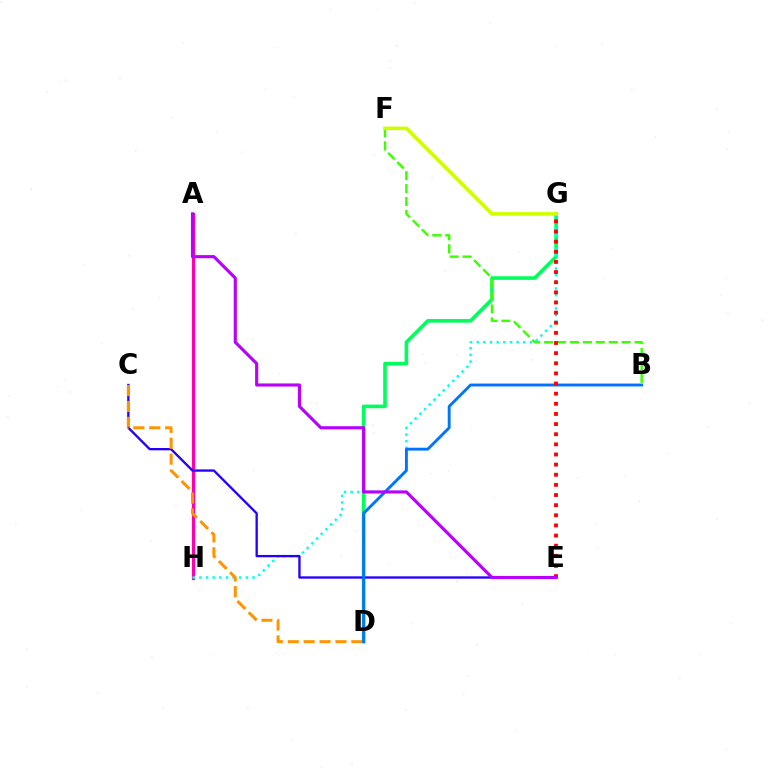{('D', 'G'): [{'color': '#00ff5c', 'line_style': 'solid', 'thickness': 2.6}], ('A', 'H'): [{'color': '#ff00ac', 'line_style': 'solid', 'thickness': 2.32}], ('B', 'F'): [{'color': '#3dff00', 'line_style': 'dashed', 'thickness': 1.75}], ('G', 'H'): [{'color': '#00fff6', 'line_style': 'dotted', 'thickness': 1.8}], ('C', 'E'): [{'color': '#2500ff', 'line_style': 'solid', 'thickness': 1.68}], ('F', 'G'): [{'color': '#d1ff00', 'line_style': 'solid', 'thickness': 2.59}], ('C', 'D'): [{'color': '#ff9400', 'line_style': 'dashed', 'thickness': 2.16}], ('B', 'D'): [{'color': '#0074ff', 'line_style': 'solid', 'thickness': 2.07}], ('E', 'G'): [{'color': '#ff0000', 'line_style': 'dotted', 'thickness': 2.75}], ('A', 'E'): [{'color': '#b900ff', 'line_style': 'solid', 'thickness': 2.25}]}